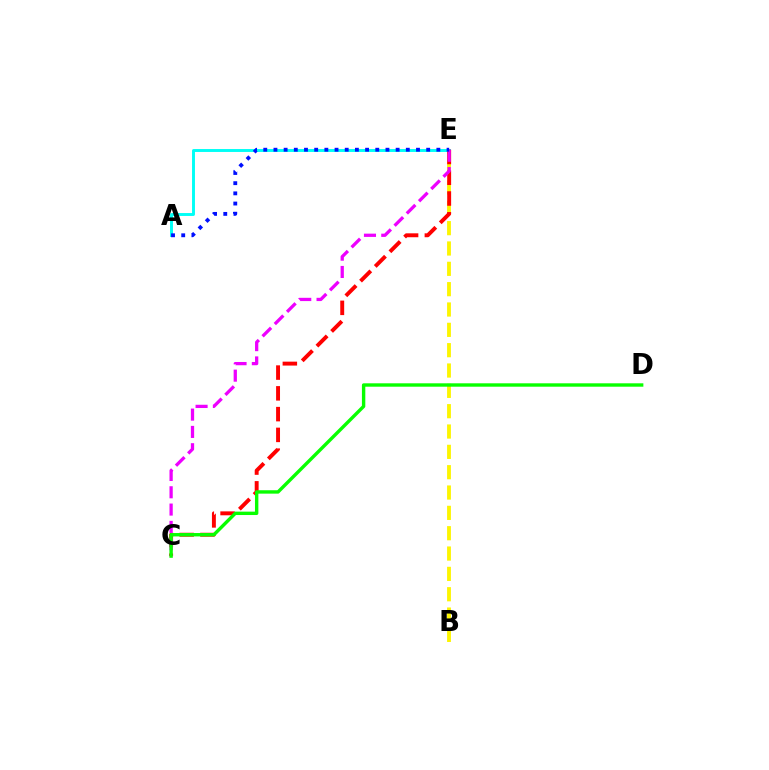{('A', 'E'): [{'color': '#00fff6', 'line_style': 'solid', 'thickness': 2.1}, {'color': '#0010ff', 'line_style': 'dotted', 'thickness': 2.77}], ('B', 'E'): [{'color': '#fcf500', 'line_style': 'dashed', 'thickness': 2.76}], ('C', 'E'): [{'color': '#ff0000', 'line_style': 'dashed', 'thickness': 2.82}, {'color': '#ee00ff', 'line_style': 'dashed', 'thickness': 2.35}], ('C', 'D'): [{'color': '#08ff00', 'line_style': 'solid', 'thickness': 2.44}]}